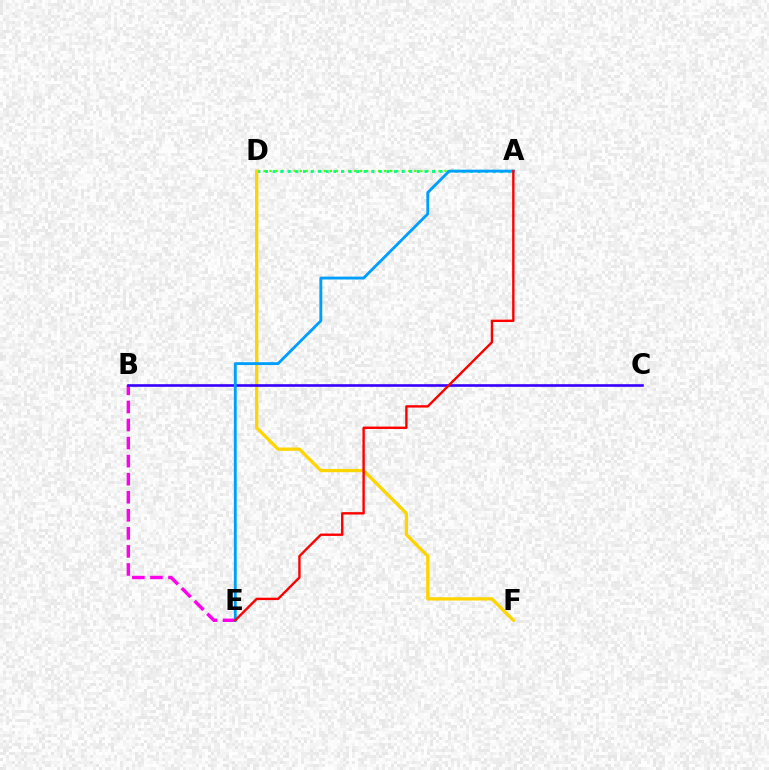{('A', 'D'): [{'color': '#4fff00', 'line_style': 'dotted', 'thickness': 1.64}, {'color': '#00ff86', 'line_style': 'dotted', 'thickness': 2.06}], ('B', 'E'): [{'color': '#ff00ed', 'line_style': 'dashed', 'thickness': 2.45}], ('D', 'F'): [{'color': '#ffd500', 'line_style': 'solid', 'thickness': 2.37}], ('B', 'C'): [{'color': '#3700ff', 'line_style': 'solid', 'thickness': 1.89}], ('A', 'E'): [{'color': '#009eff', 'line_style': 'solid', 'thickness': 2.06}, {'color': '#ff0000', 'line_style': 'solid', 'thickness': 1.72}]}